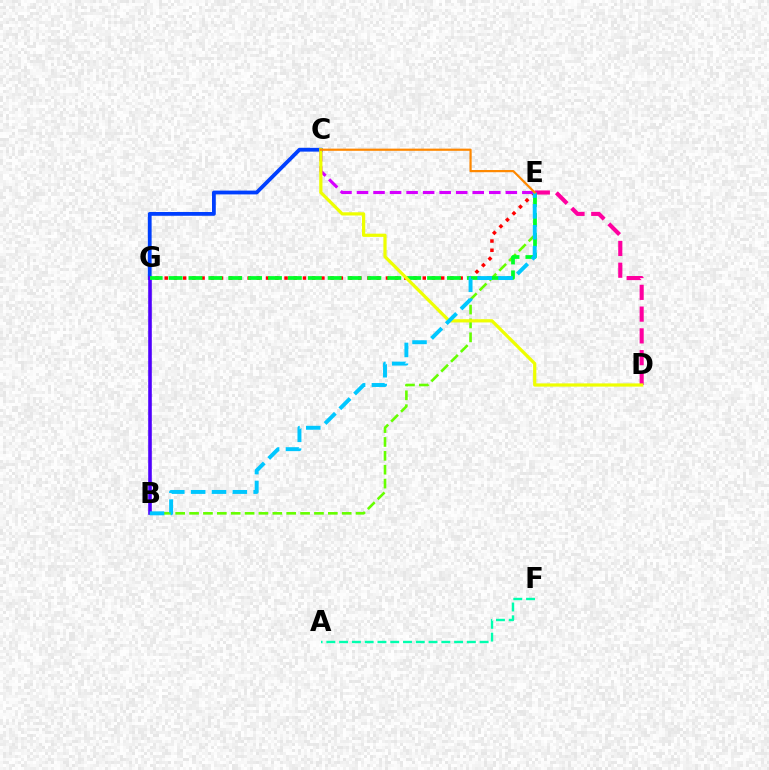{('E', 'G'): [{'color': '#ff0000', 'line_style': 'dotted', 'thickness': 2.5}, {'color': '#00ff27', 'line_style': 'dashed', 'thickness': 2.7}], ('C', 'E'): [{'color': '#d600ff', 'line_style': 'dashed', 'thickness': 2.25}, {'color': '#ff8800', 'line_style': 'solid', 'thickness': 1.58}], ('C', 'G'): [{'color': '#003fff', 'line_style': 'solid', 'thickness': 2.73}], ('B', 'E'): [{'color': '#66ff00', 'line_style': 'dashed', 'thickness': 1.89}, {'color': '#00c7ff', 'line_style': 'dashed', 'thickness': 2.83}], ('D', 'E'): [{'color': '#ff00a0', 'line_style': 'dashed', 'thickness': 2.96}], ('B', 'G'): [{'color': '#4f00ff', 'line_style': 'solid', 'thickness': 2.58}], ('C', 'D'): [{'color': '#eeff00', 'line_style': 'solid', 'thickness': 2.32}], ('A', 'F'): [{'color': '#00ffaf', 'line_style': 'dashed', 'thickness': 1.74}]}